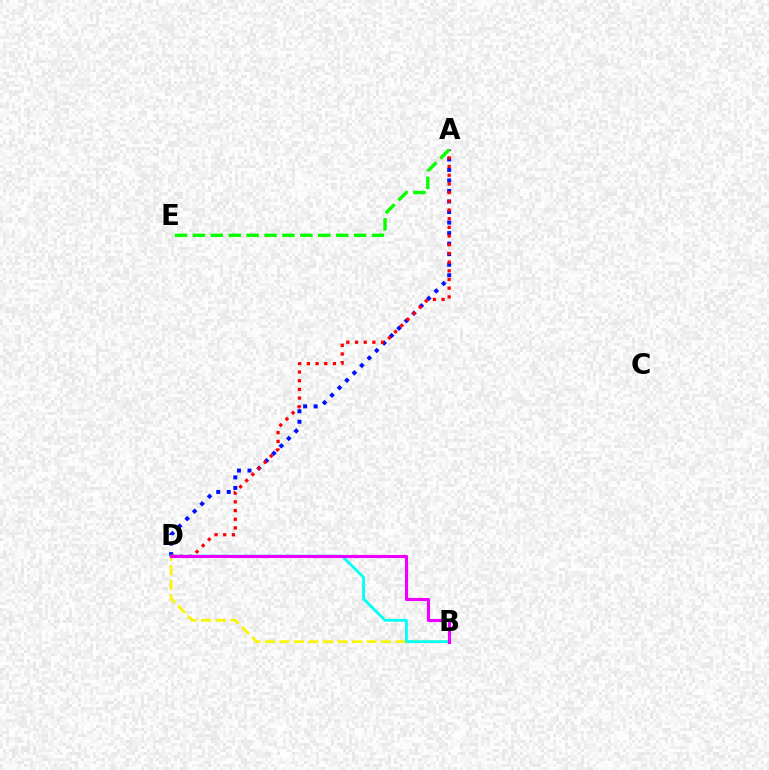{('B', 'D'): [{'color': '#fcf500', 'line_style': 'dashed', 'thickness': 1.97}, {'color': '#00fff6', 'line_style': 'solid', 'thickness': 2.02}, {'color': '#ee00ff', 'line_style': 'solid', 'thickness': 2.24}], ('A', 'D'): [{'color': '#0010ff', 'line_style': 'dotted', 'thickness': 2.86}, {'color': '#ff0000', 'line_style': 'dotted', 'thickness': 2.36}], ('A', 'E'): [{'color': '#08ff00', 'line_style': 'dashed', 'thickness': 2.43}]}